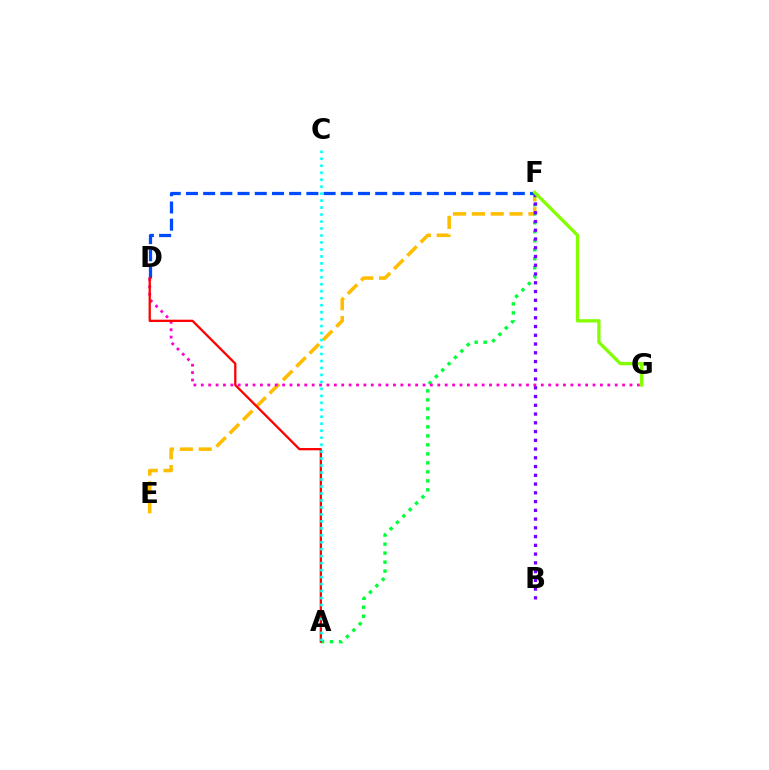{('E', 'F'): [{'color': '#ffbd00', 'line_style': 'dashed', 'thickness': 2.56}], ('A', 'F'): [{'color': '#00ff39', 'line_style': 'dotted', 'thickness': 2.44}], ('D', 'G'): [{'color': '#ff00cf', 'line_style': 'dotted', 'thickness': 2.01}], ('B', 'F'): [{'color': '#7200ff', 'line_style': 'dotted', 'thickness': 2.38}], ('D', 'F'): [{'color': '#004bff', 'line_style': 'dashed', 'thickness': 2.34}], ('F', 'G'): [{'color': '#84ff00', 'line_style': 'solid', 'thickness': 2.37}], ('A', 'D'): [{'color': '#ff0000', 'line_style': 'solid', 'thickness': 1.65}], ('A', 'C'): [{'color': '#00fff6', 'line_style': 'dotted', 'thickness': 1.89}]}